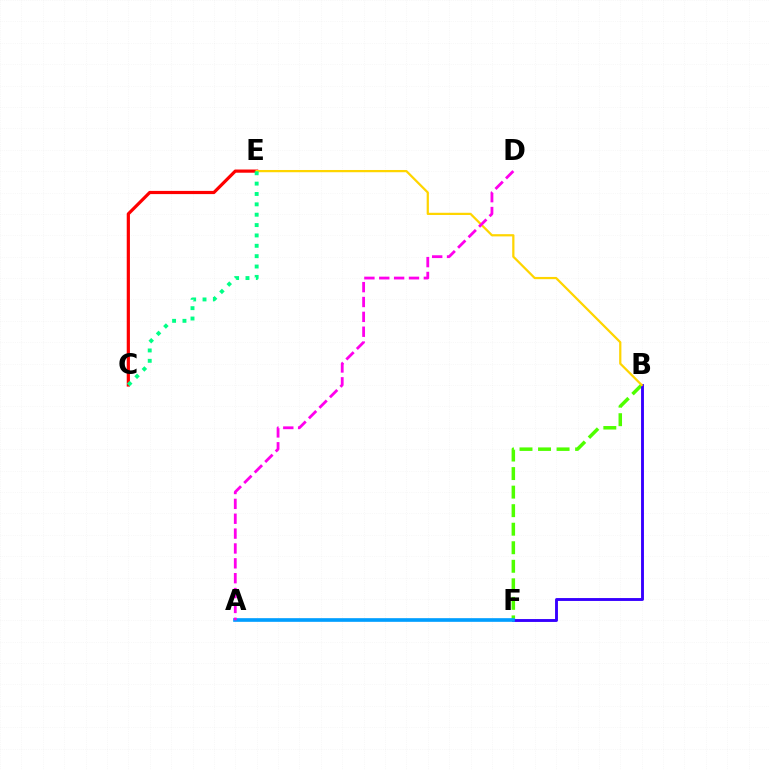{('B', 'F'): [{'color': '#4fff00', 'line_style': 'dashed', 'thickness': 2.52}, {'color': '#3700ff', 'line_style': 'solid', 'thickness': 2.08}], ('A', 'F'): [{'color': '#009eff', 'line_style': 'solid', 'thickness': 2.63}], ('C', 'E'): [{'color': '#ff0000', 'line_style': 'solid', 'thickness': 2.3}, {'color': '#00ff86', 'line_style': 'dotted', 'thickness': 2.82}], ('B', 'E'): [{'color': '#ffd500', 'line_style': 'solid', 'thickness': 1.61}], ('A', 'D'): [{'color': '#ff00ed', 'line_style': 'dashed', 'thickness': 2.02}]}